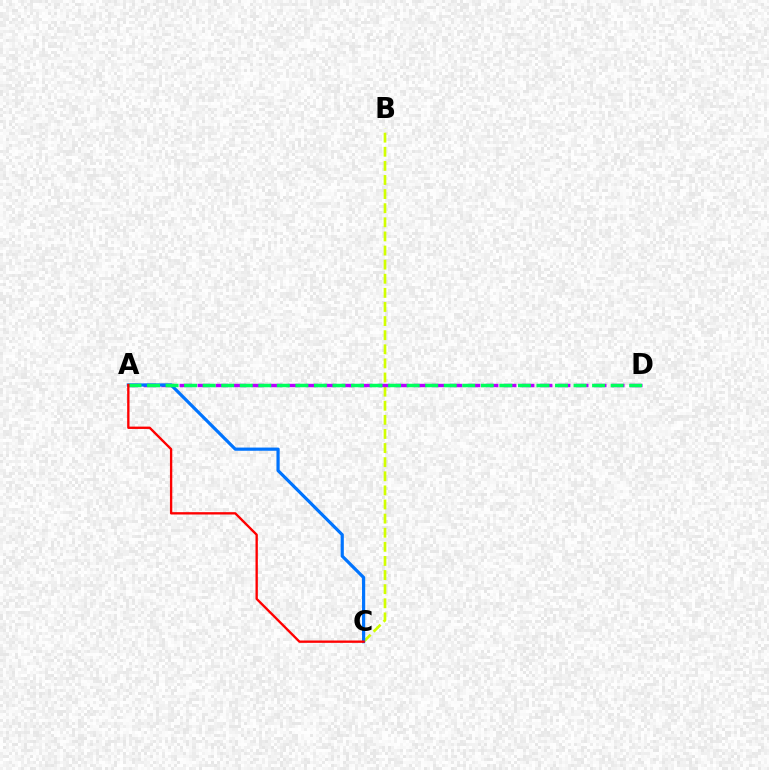{('B', 'C'): [{'color': '#d1ff00', 'line_style': 'dashed', 'thickness': 1.92}], ('A', 'D'): [{'color': '#b900ff', 'line_style': 'dashed', 'thickness': 2.45}, {'color': '#00ff5c', 'line_style': 'dashed', 'thickness': 2.52}], ('A', 'C'): [{'color': '#0074ff', 'line_style': 'solid', 'thickness': 2.3}, {'color': '#ff0000', 'line_style': 'solid', 'thickness': 1.69}]}